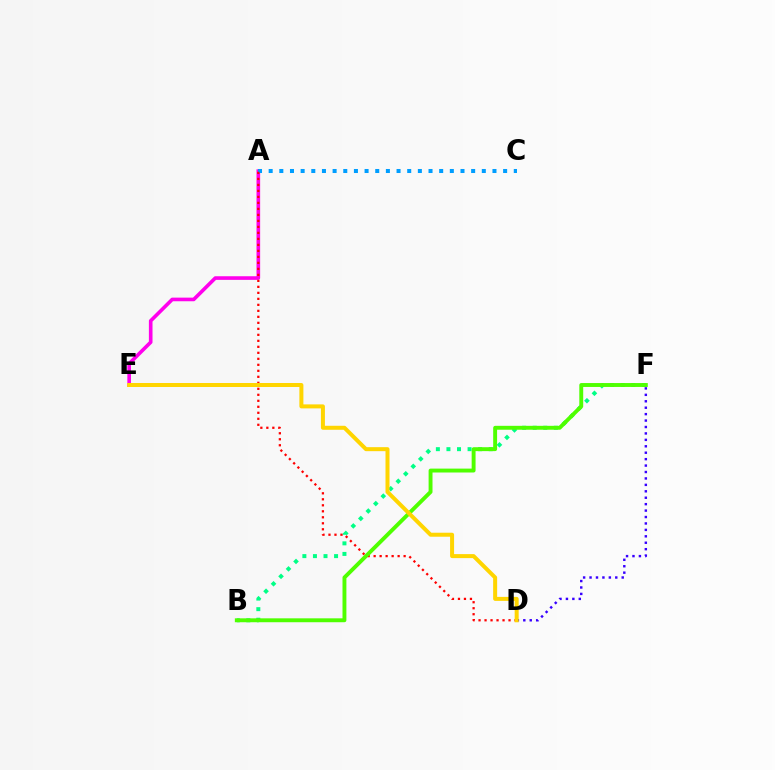{('A', 'E'): [{'color': '#ff00ed', 'line_style': 'solid', 'thickness': 2.61}], ('A', 'C'): [{'color': '#009eff', 'line_style': 'dotted', 'thickness': 2.9}], ('B', 'F'): [{'color': '#00ff86', 'line_style': 'dotted', 'thickness': 2.87}, {'color': '#4fff00', 'line_style': 'solid', 'thickness': 2.81}], ('A', 'D'): [{'color': '#ff0000', 'line_style': 'dotted', 'thickness': 1.63}], ('D', 'F'): [{'color': '#3700ff', 'line_style': 'dotted', 'thickness': 1.75}], ('D', 'E'): [{'color': '#ffd500', 'line_style': 'solid', 'thickness': 2.88}]}